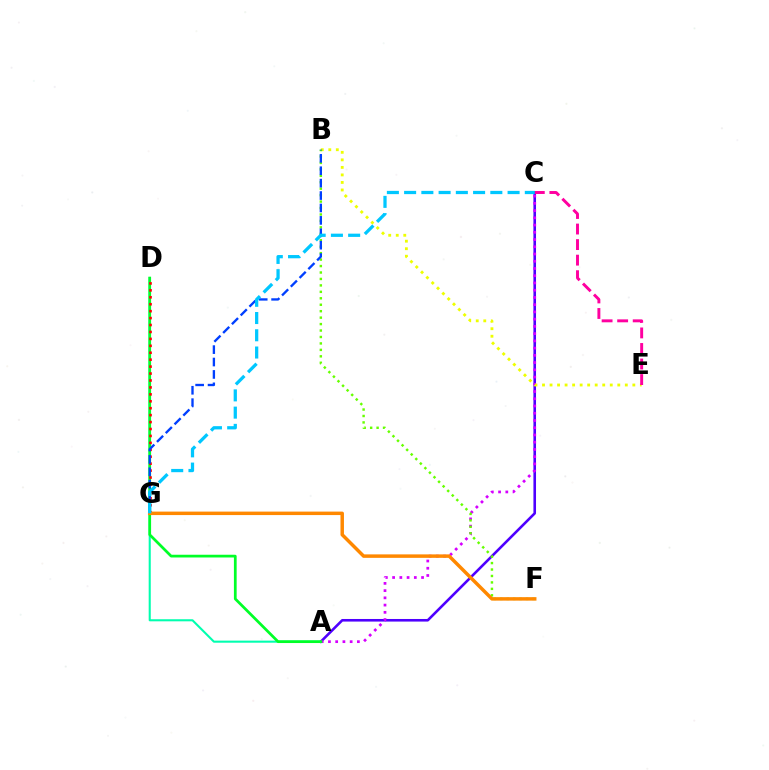{('A', 'D'): [{'color': '#00ffaf', 'line_style': 'solid', 'thickness': 1.5}, {'color': '#00ff27', 'line_style': 'solid', 'thickness': 1.97}], ('A', 'C'): [{'color': '#4f00ff', 'line_style': 'solid', 'thickness': 1.87}, {'color': '#d600ff', 'line_style': 'dotted', 'thickness': 1.97}], ('B', 'E'): [{'color': '#eeff00', 'line_style': 'dotted', 'thickness': 2.05}], ('D', 'G'): [{'color': '#ff0000', 'line_style': 'dotted', 'thickness': 1.88}], ('B', 'F'): [{'color': '#66ff00', 'line_style': 'dotted', 'thickness': 1.75}], ('B', 'G'): [{'color': '#003fff', 'line_style': 'dashed', 'thickness': 1.69}], ('C', 'E'): [{'color': '#ff00a0', 'line_style': 'dashed', 'thickness': 2.11}], ('F', 'G'): [{'color': '#ff8800', 'line_style': 'solid', 'thickness': 2.5}], ('C', 'G'): [{'color': '#00c7ff', 'line_style': 'dashed', 'thickness': 2.34}]}